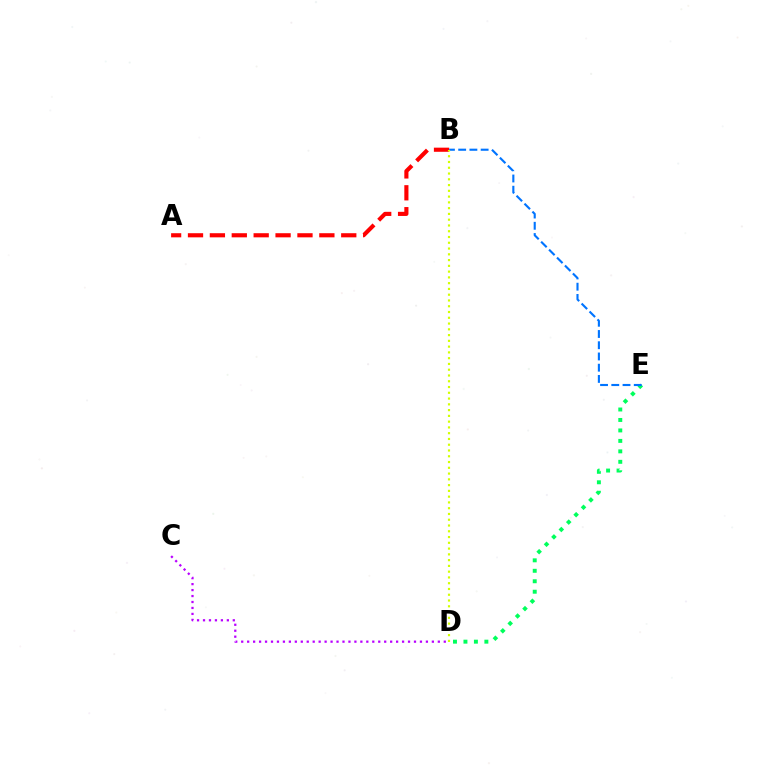{('D', 'E'): [{'color': '#00ff5c', 'line_style': 'dotted', 'thickness': 2.84}], ('A', 'B'): [{'color': '#ff0000', 'line_style': 'dashed', 'thickness': 2.97}], ('B', 'E'): [{'color': '#0074ff', 'line_style': 'dashed', 'thickness': 1.53}], ('C', 'D'): [{'color': '#b900ff', 'line_style': 'dotted', 'thickness': 1.62}], ('B', 'D'): [{'color': '#d1ff00', 'line_style': 'dotted', 'thickness': 1.57}]}